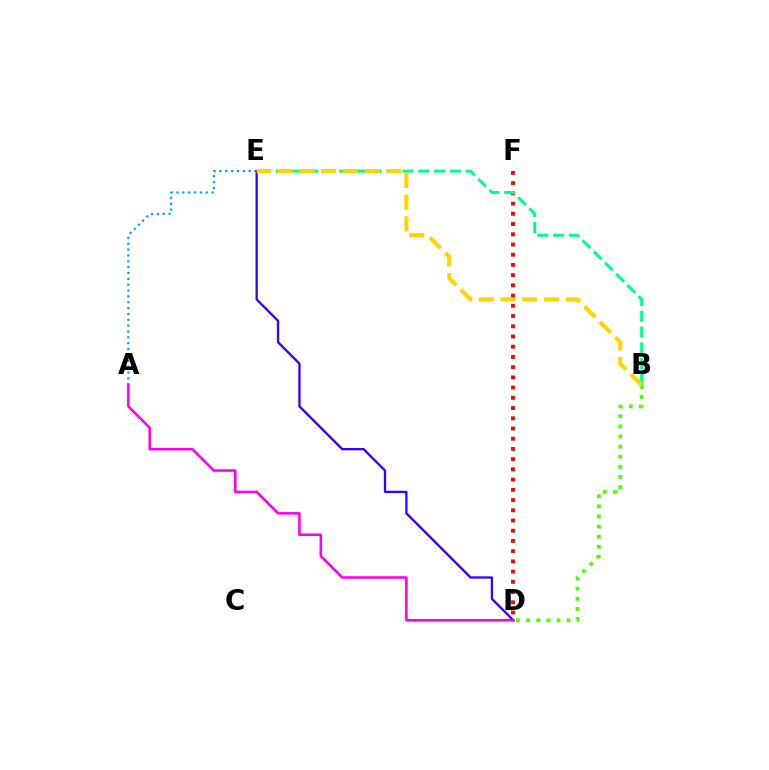{('D', 'F'): [{'color': '#ff0000', 'line_style': 'dotted', 'thickness': 2.78}], ('A', 'E'): [{'color': '#009eff', 'line_style': 'dotted', 'thickness': 1.59}], ('D', 'E'): [{'color': '#3700ff', 'line_style': 'solid', 'thickness': 1.67}], ('B', 'D'): [{'color': '#4fff00', 'line_style': 'dotted', 'thickness': 2.75}], ('A', 'D'): [{'color': '#ff00ed', 'line_style': 'solid', 'thickness': 1.86}], ('B', 'E'): [{'color': '#00ff86', 'line_style': 'dashed', 'thickness': 2.15}, {'color': '#ffd500', 'line_style': 'dashed', 'thickness': 2.95}]}